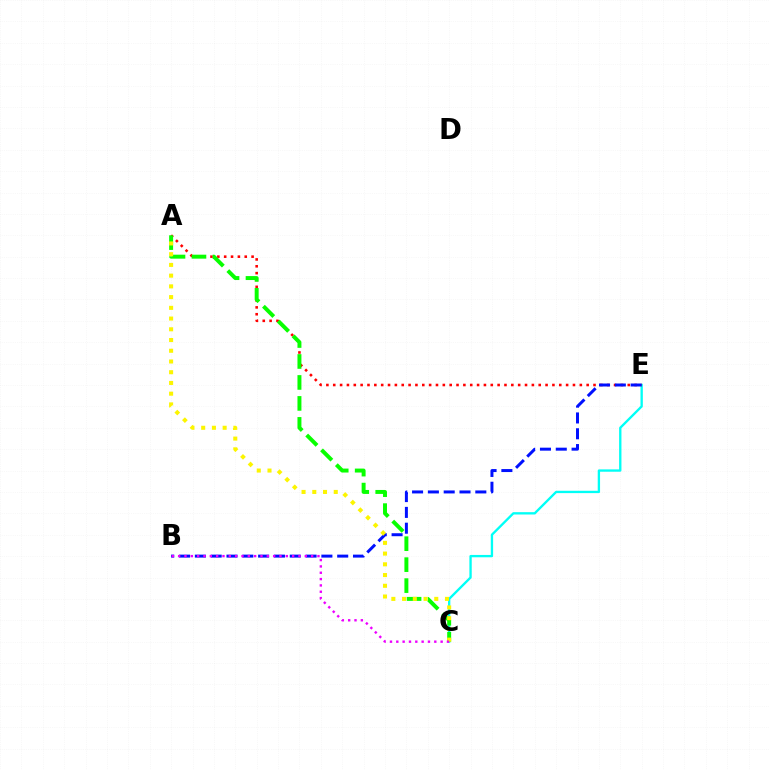{('C', 'E'): [{'color': '#00fff6', 'line_style': 'solid', 'thickness': 1.68}], ('A', 'E'): [{'color': '#ff0000', 'line_style': 'dotted', 'thickness': 1.86}], ('B', 'E'): [{'color': '#0010ff', 'line_style': 'dashed', 'thickness': 2.15}], ('A', 'C'): [{'color': '#08ff00', 'line_style': 'dashed', 'thickness': 2.85}, {'color': '#fcf500', 'line_style': 'dotted', 'thickness': 2.92}], ('B', 'C'): [{'color': '#ee00ff', 'line_style': 'dotted', 'thickness': 1.72}]}